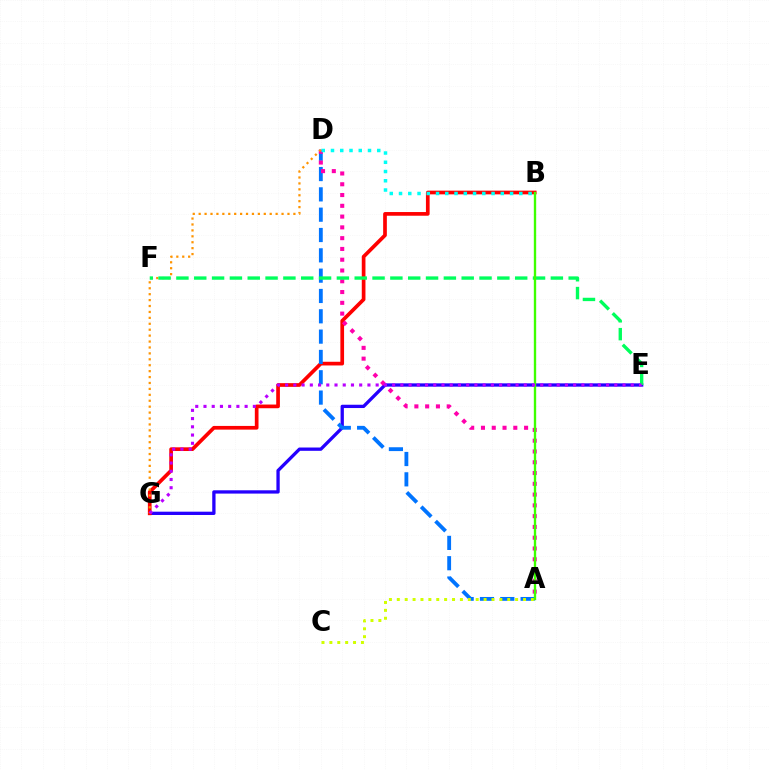{('E', 'G'): [{'color': '#2500ff', 'line_style': 'solid', 'thickness': 2.38}, {'color': '#b900ff', 'line_style': 'dotted', 'thickness': 2.24}], ('B', 'G'): [{'color': '#ff0000', 'line_style': 'solid', 'thickness': 2.66}], ('A', 'D'): [{'color': '#0074ff', 'line_style': 'dashed', 'thickness': 2.76}, {'color': '#ff00ac', 'line_style': 'dotted', 'thickness': 2.93}], ('D', 'G'): [{'color': '#ff9400', 'line_style': 'dotted', 'thickness': 1.61}], ('A', 'C'): [{'color': '#d1ff00', 'line_style': 'dotted', 'thickness': 2.14}], ('B', 'D'): [{'color': '#00fff6', 'line_style': 'dotted', 'thickness': 2.51}], ('E', 'F'): [{'color': '#00ff5c', 'line_style': 'dashed', 'thickness': 2.42}], ('A', 'B'): [{'color': '#3dff00', 'line_style': 'solid', 'thickness': 1.7}]}